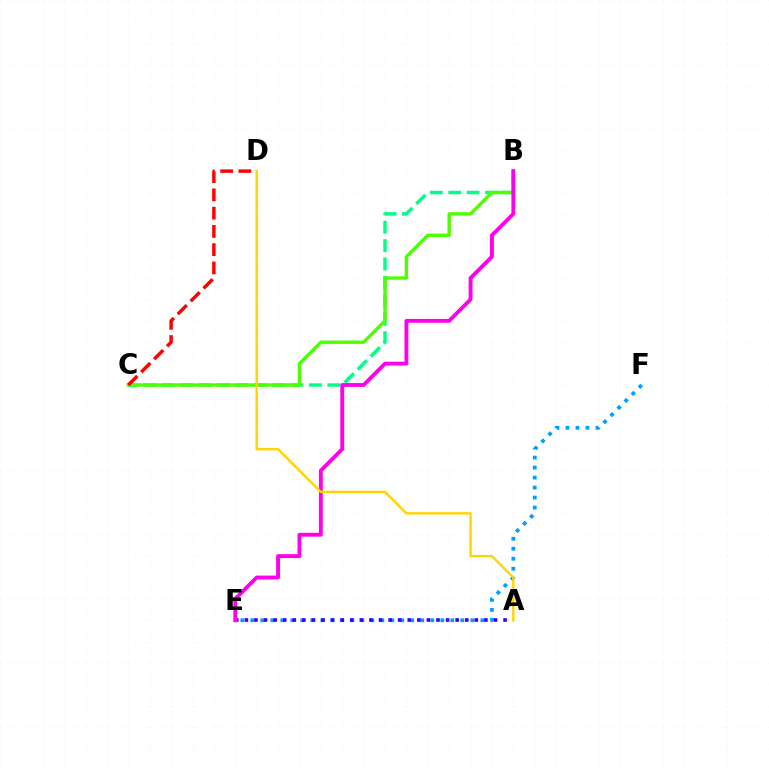{('B', 'C'): [{'color': '#00ff86', 'line_style': 'dashed', 'thickness': 2.5}, {'color': '#4fff00', 'line_style': 'solid', 'thickness': 2.44}], ('E', 'F'): [{'color': '#009eff', 'line_style': 'dotted', 'thickness': 2.72}], ('A', 'E'): [{'color': '#3700ff', 'line_style': 'dotted', 'thickness': 2.6}], ('B', 'E'): [{'color': '#ff00ed', 'line_style': 'solid', 'thickness': 2.78}], ('C', 'D'): [{'color': '#ff0000', 'line_style': 'dashed', 'thickness': 2.48}], ('A', 'D'): [{'color': '#ffd500', 'line_style': 'solid', 'thickness': 1.73}]}